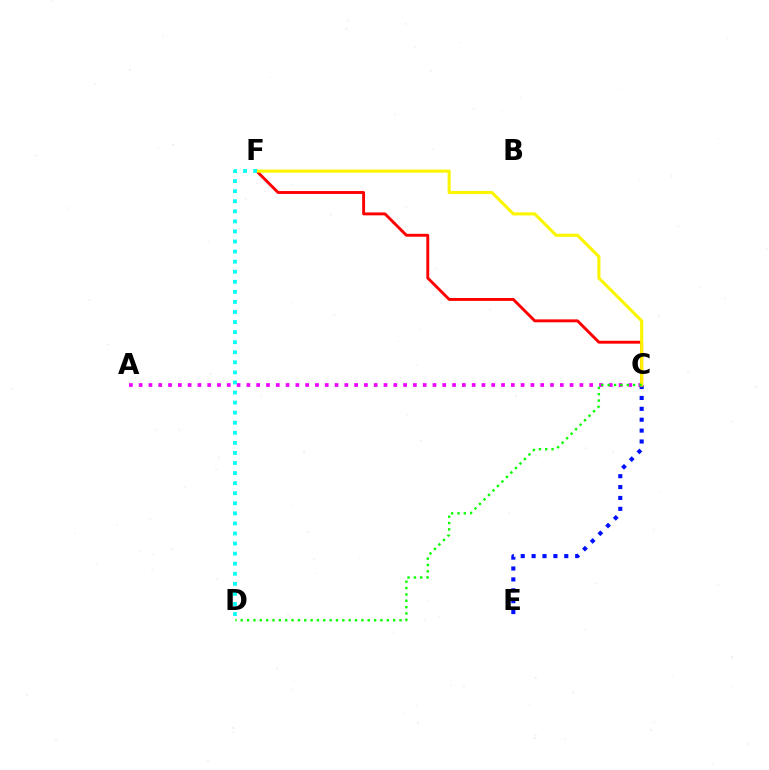{('C', 'E'): [{'color': '#0010ff', 'line_style': 'dotted', 'thickness': 2.96}], ('A', 'C'): [{'color': '#ee00ff', 'line_style': 'dotted', 'thickness': 2.66}], ('C', 'F'): [{'color': '#ff0000', 'line_style': 'solid', 'thickness': 2.09}, {'color': '#fcf500', 'line_style': 'solid', 'thickness': 2.22}], ('C', 'D'): [{'color': '#08ff00', 'line_style': 'dotted', 'thickness': 1.73}], ('D', 'F'): [{'color': '#00fff6', 'line_style': 'dotted', 'thickness': 2.74}]}